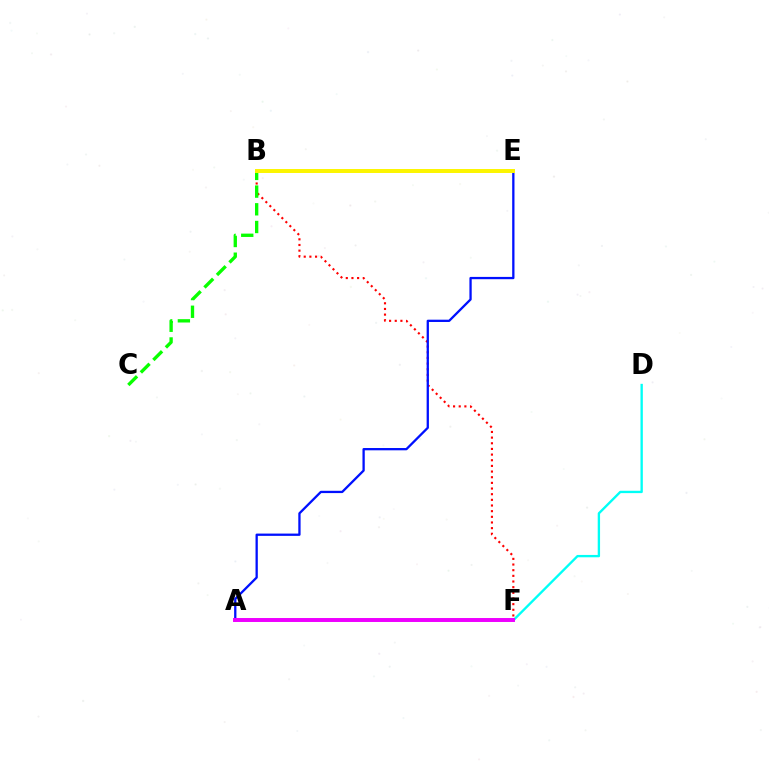{('B', 'F'): [{'color': '#ff0000', 'line_style': 'dotted', 'thickness': 1.54}], ('B', 'C'): [{'color': '#08ff00', 'line_style': 'dashed', 'thickness': 2.4}], ('A', 'E'): [{'color': '#0010ff', 'line_style': 'solid', 'thickness': 1.65}], ('D', 'F'): [{'color': '#00fff6', 'line_style': 'solid', 'thickness': 1.69}], ('B', 'E'): [{'color': '#fcf500', 'line_style': 'solid', 'thickness': 2.86}], ('A', 'F'): [{'color': '#ee00ff', 'line_style': 'solid', 'thickness': 2.85}]}